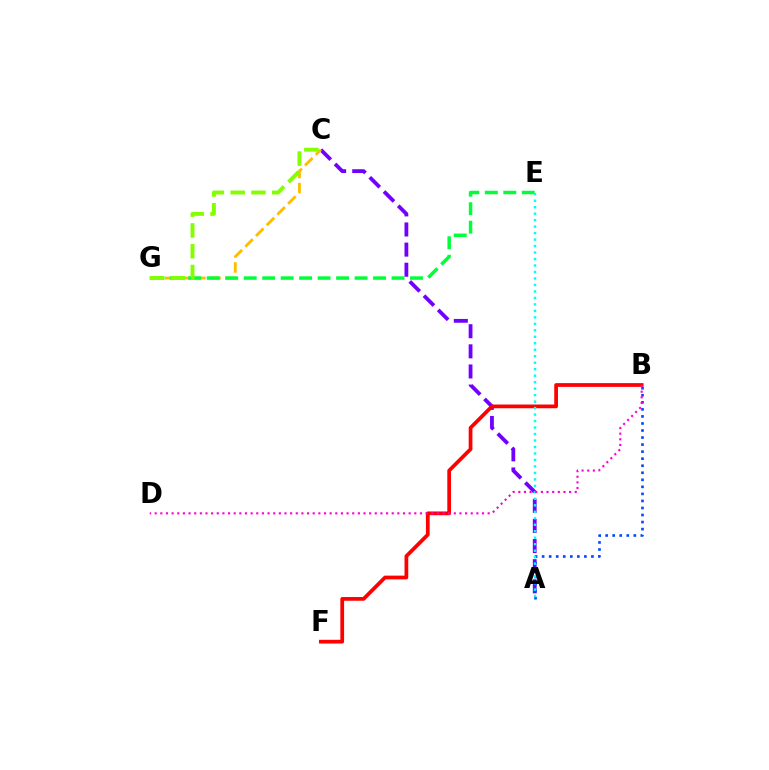{('A', 'C'): [{'color': '#7200ff', 'line_style': 'dashed', 'thickness': 2.73}], ('C', 'G'): [{'color': '#ffbd00', 'line_style': 'dashed', 'thickness': 2.06}, {'color': '#84ff00', 'line_style': 'dashed', 'thickness': 2.82}], ('E', 'G'): [{'color': '#00ff39', 'line_style': 'dashed', 'thickness': 2.51}], ('B', 'F'): [{'color': '#ff0000', 'line_style': 'solid', 'thickness': 2.69}], ('A', 'B'): [{'color': '#004bff', 'line_style': 'dotted', 'thickness': 1.91}], ('A', 'E'): [{'color': '#00fff6', 'line_style': 'dotted', 'thickness': 1.76}], ('B', 'D'): [{'color': '#ff00cf', 'line_style': 'dotted', 'thickness': 1.53}]}